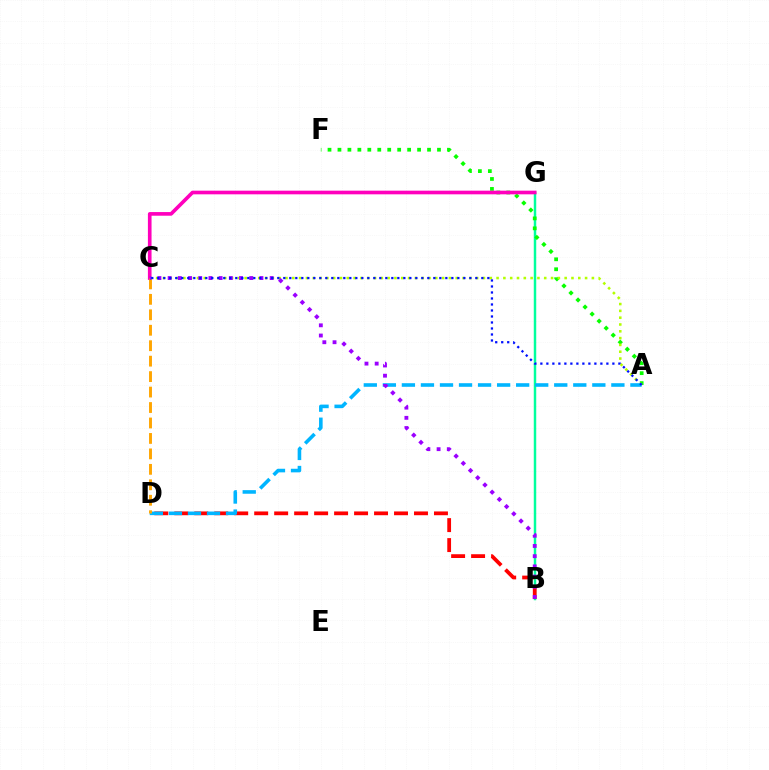{('B', 'G'): [{'color': '#00ff9d', 'line_style': 'solid', 'thickness': 1.77}], ('A', 'F'): [{'color': '#08ff00', 'line_style': 'dotted', 'thickness': 2.7}], ('A', 'C'): [{'color': '#b3ff00', 'line_style': 'dotted', 'thickness': 1.85}, {'color': '#0010ff', 'line_style': 'dotted', 'thickness': 1.63}], ('B', 'D'): [{'color': '#ff0000', 'line_style': 'dashed', 'thickness': 2.71}], ('C', 'G'): [{'color': '#ff00bd', 'line_style': 'solid', 'thickness': 2.63}], ('A', 'D'): [{'color': '#00b5ff', 'line_style': 'dashed', 'thickness': 2.59}], ('C', 'D'): [{'color': '#ffa500', 'line_style': 'dashed', 'thickness': 2.1}], ('B', 'C'): [{'color': '#9b00ff', 'line_style': 'dotted', 'thickness': 2.77}]}